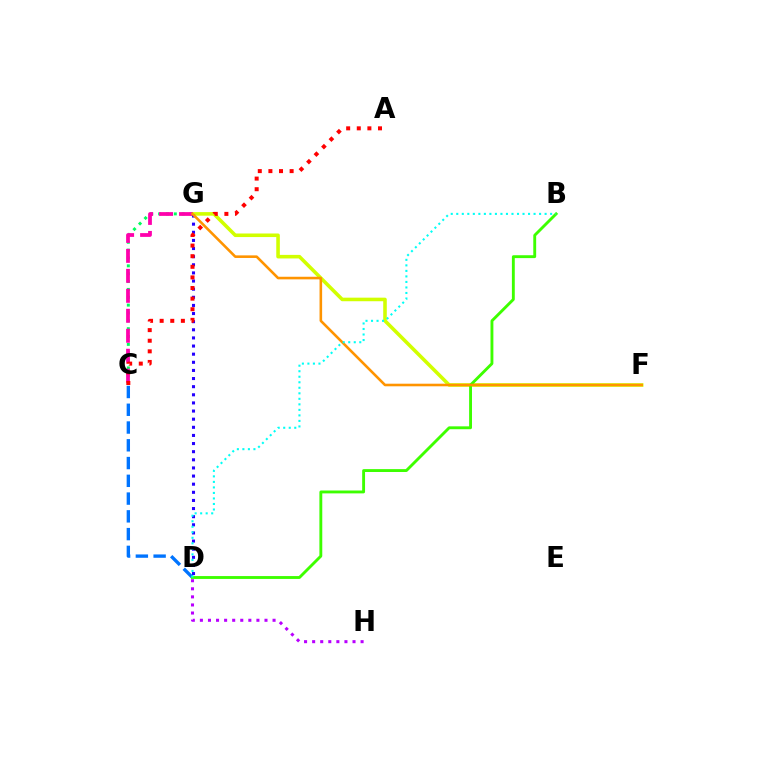{('C', 'G'): [{'color': '#00ff5c', 'line_style': 'dotted', 'thickness': 2.13}, {'color': '#ff00ac', 'line_style': 'dashed', 'thickness': 2.71}], ('F', 'G'): [{'color': '#d1ff00', 'line_style': 'solid', 'thickness': 2.57}, {'color': '#ff9400', 'line_style': 'solid', 'thickness': 1.87}], ('D', 'G'): [{'color': '#2500ff', 'line_style': 'dotted', 'thickness': 2.21}], ('C', 'D'): [{'color': '#0074ff', 'line_style': 'dashed', 'thickness': 2.41}], ('B', 'D'): [{'color': '#3dff00', 'line_style': 'solid', 'thickness': 2.07}, {'color': '#00fff6', 'line_style': 'dotted', 'thickness': 1.5}], ('A', 'C'): [{'color': '#ff0000', 'line_style': 'dotted', 'thickness': 2.88}], ('D', 'H'): [{'color': '#b900ff', 'line_style': 'dotted', 'thickness': 2.19}]}